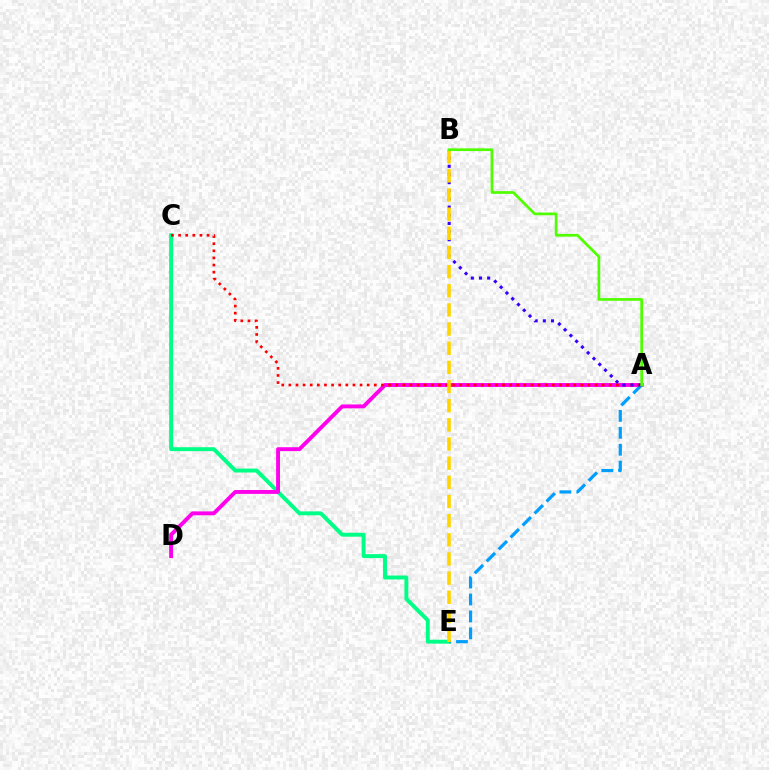{('C', 'E'): [{'color': '#00ff86', 'line_style': 'solid', 'thickness': 2.83}], ('A', 'D'): [{'color': '#ff00ed', 'line_style': 'solid', 'thickness': 2.8}], ('A', 'E'): [{'color': '#009eff', 'line_style': 'dashed', 'thickness': 2.3}], ('A', 'C'): [{'color': '#ff0000', 'line_style': 'dotted', 'thickness': 1.93}], ('A', 'B'): [{'color': '#3700ff', 'line_style': 'dotted', 'thickness': 2.22}, {'color': '#4fff00', 'line_style': 'solid', 'thickness': 1.95}], ('B', 'E'): [{'color': '#ffd500', 'line_style': 'dashed', 'thickness': 2.6}]}